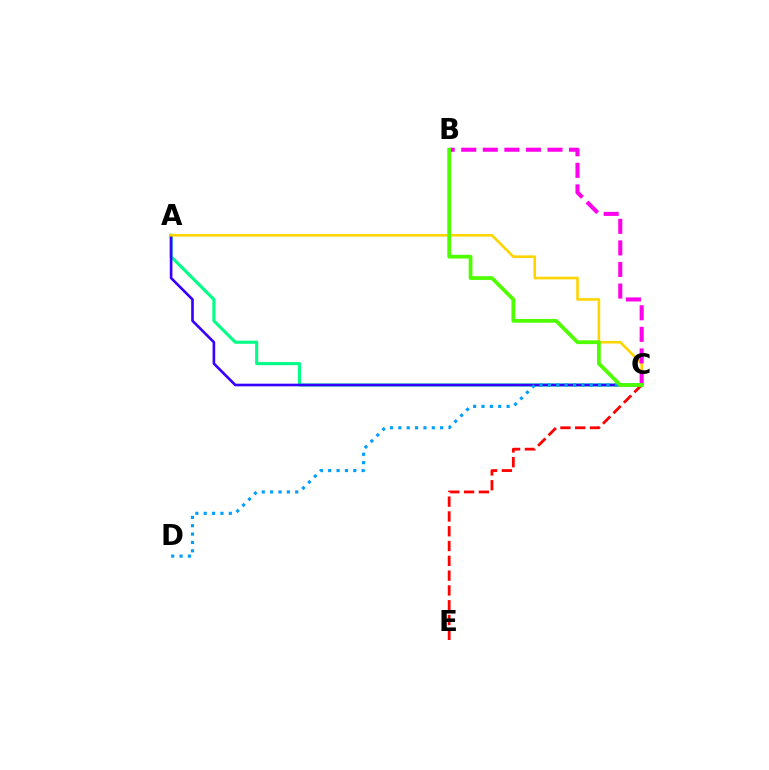{('A', 'C'): [{'color': '#00ff86', 'line_style': 'solid', 'thickness': 2.22}, {'color': '#3700ff', 'line_style': 'solid', 'thickness': 1.9}, {'color': '#ffd500', 'line_style': 'solid', 'thickness': 1.89}], ('B', 'C'): [{'color': '#ff00ed', 'line_style': 'dashed', 'thickness': 2.93}, {'color': '#4fff00', 'line_style': 'solid', 'thickness': 2.71}], ('C', 'D'): [{'color': '#009eff', 'line_style': 'dotted', 'thickness': 2.27}], ('C', 'E'): [{'color': '#ff0000', 'line_style': 'dashed', 'thickness': 2.01}]}